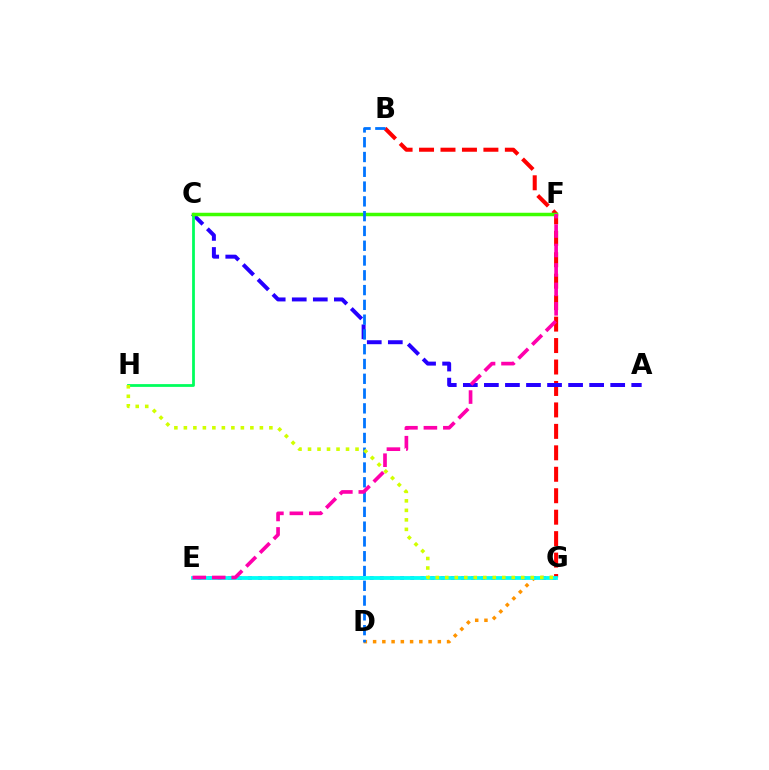{('E', 'G'): [{'color': '#b900ff', 'line_style': 'dotted', 'thickness': 2.75}, {'color': '#00fff6', 'line_style': 'solid', 'thickness': 2.73}], ('B', 'G'): [{'color': '#ff0000', 'line_style': 'dashed', 'thickness': 2.91}], ('A', 'C'): [{'color': '#2500ff', 'line_style': 'dashed', 'thickness': 2.86}], ('D', 'G'): [{'color': '#ff9400', 'line_style': 'dotted', 'thickness': 2.51}], ('C', 'H'): [{'color': '#00ff5c', 'line_style': 'solid', 'thickness': 2.0}], ('C', 'F'): [{'color': '#3dff00', 'line_style': 'solid', 'thickness': 2.51}], ('B', 'D'): [{'color': '#0074ff', 'line_style': 'dashed', 'thickness': 2.01}], ('G', 'H'): [{'color': '#d1ff00', 'line_style': 'dotted', 'thickness': 2.58}], ('E', 'F'): [{'color': '#ff00ac', 'line_style': 'dashed', 'thickness': 2.64}]}